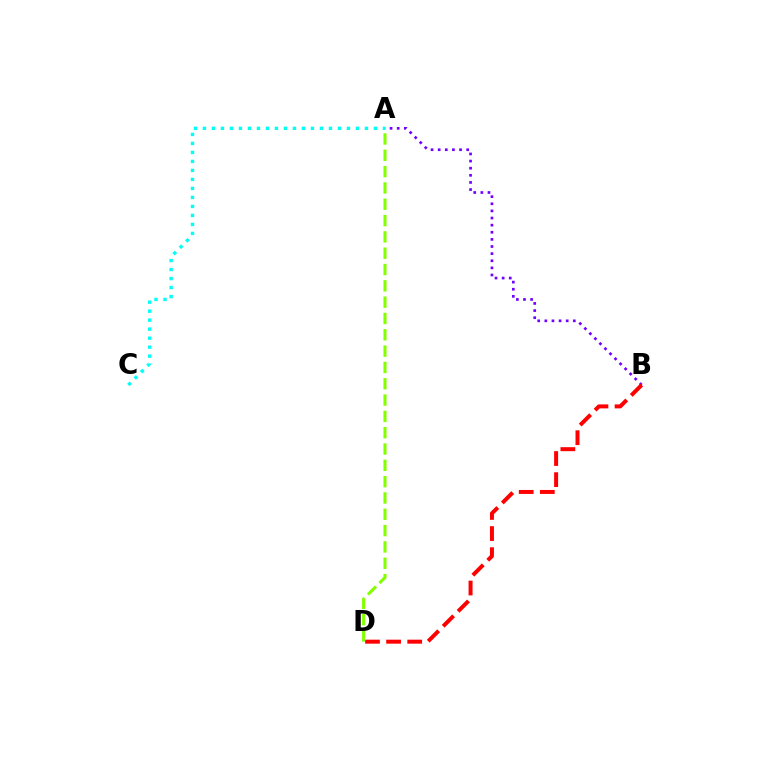{('A', 'B'): [{'color': '#7200ff', 'line_style': 'dotted', 'thickness': 1.94}], ('A', 'C'): [{'color': '#00fff6', 'line_style': 'dotted', 'thickness': 2.45}], ('B', 'D'): [{'color': '#ff0000', 'line_style': 'dashed', 'thickness': 2.87}], ('A', 'D'): [{'color': '#84ff00', 'line_style': 'dashed', 'thickness': 2.22}]}